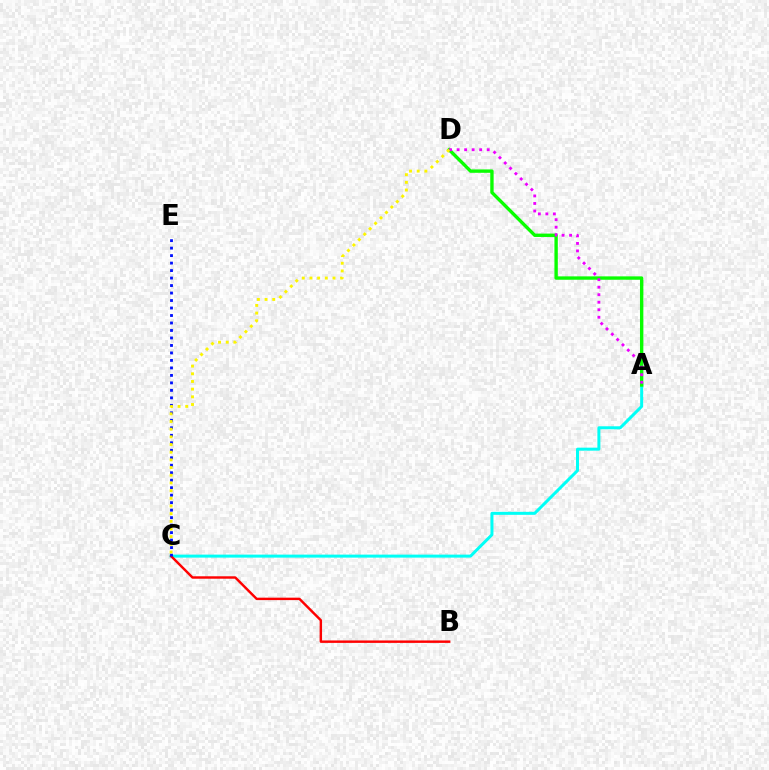{('A', 'C'): [{'color': '#00fff6', 'line_style': 'solid', 'thickness': 2.16}], ('A', 'D'): [{'color': '#08ff00', 'line_style': 'solid', 'thickness': 2.43}, {'color': '#ee00ff', 'line_style': 'dotted', 'thickness': 2.04}], ('B', 'C'): [{'color': '#ff0000', 'line_style': 'solid', 'thickness': 1.75}], ('C', 'E'): [{'color': '#0010ff', 'line_style': 'dotted', 'thickness': 2.03}], ('C', 'D'): [{'color': '#fcf500', 'line_style': 'dotted', 'thickness': 2.09}]}